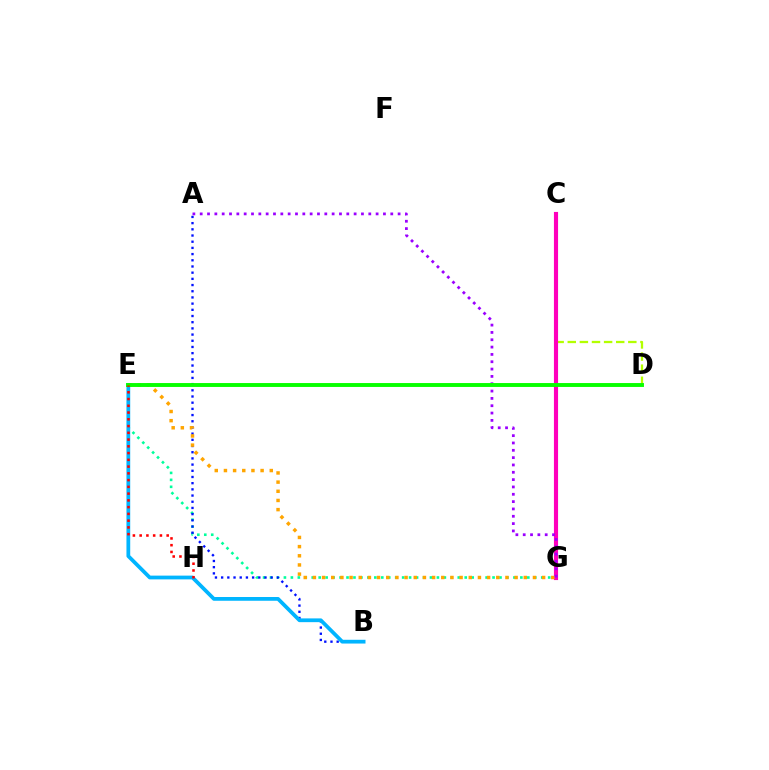{('E', 'G'): [{'color': '#00ff9d', 'line_style': 'dotted', 'thickness': 1.89}, {'color': '#ffa500', 'line_style': 'dotted', 'thickness': 2.49}], ('C', 'D'): [{'color': '#b3ff00', 'line_style': 'dashed', 'thickness': 1.65}], ('C', 'G'): [{'color': '#ff00bd', 'line_style': 'solid', 'thickness': 2.97}], ('A', 'B'): [{'color': '#0010ff', 'line_style': 'dotted', 'thickness': 1.68}], ('B', 'E'): [{'color': '#00b5ff', 'line_style': 'solid', 'thickness': 2.71}], ('A', 'G'): [{'color': '#9b00ff', 'line_style': 'dotted', 'thickness': 1.99}], ('D', 'E'): [{'color': '#08ff00', 'line_style': 'solid', 'thickness': 2.8}], ('E', 'H'): [{'color': '#ff0000', 'line_style': 'dotted', 'thickness': 1.84}]}